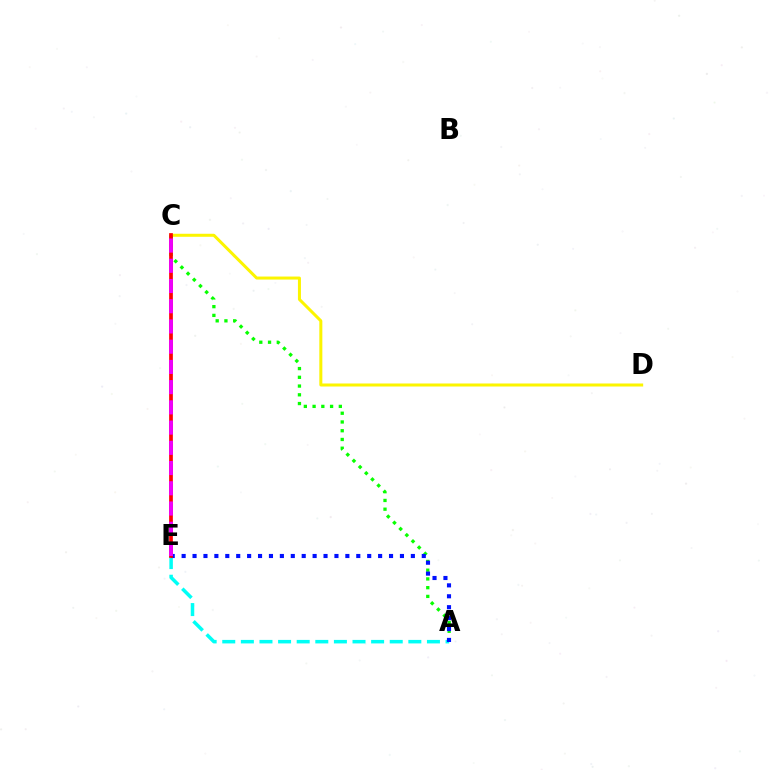{('C', 'D'): [{'color': '#fcf500', 'line_style': 'solid', 'thickness': 2.17}], ('A', 'C'): [{'color': '#08ff00', 'line_style': 'dotted', 'thickness': 2.38}], ('A', 'E'): [{'color': '#00fff6', 'line_style': 'dashed', 'thickness': 2.53}, {'color': '#0010ff', 'line_style': 'dotted', 'thickness': 2.97}], ('C', 'E'): [{'color': '#ff0000', 'line_style': 'solid', 'thickness': 2.67}, {'color': '#ee00ff', 'line_style': 'dashed', 'thickness': 2.75}]}